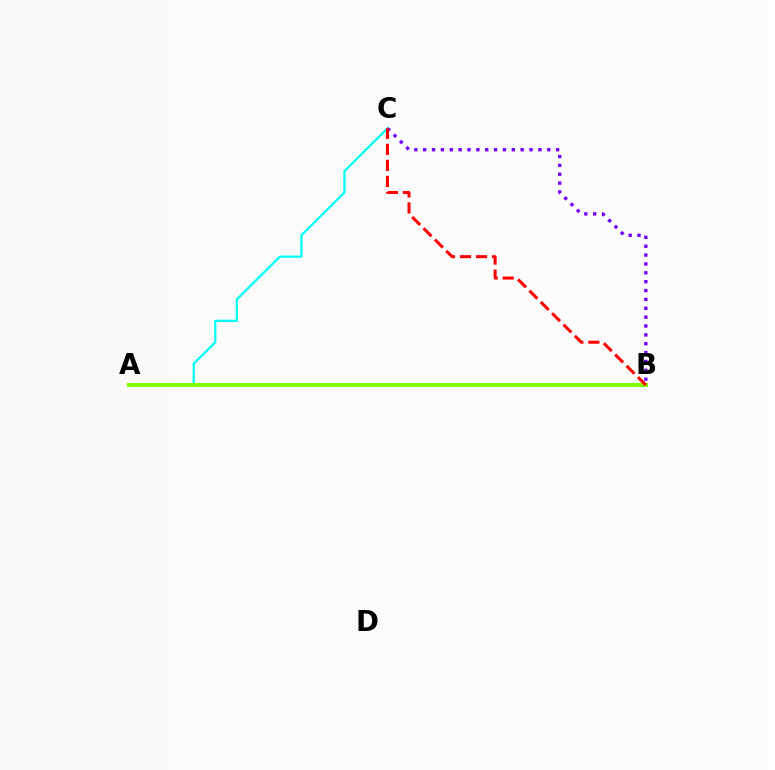{('A', 'C'): [{'color': '#00fff6', 'line_style': 'solid', 'thickness': 1.62}], ('A', 'B'): [{'color': '#84ff00', 'line_style': 'solid', 'thickness': 2.9}], ('B', 'C'): [{'color': '#7200ff', 'line_style': 'dotted', 'thickness': 2.41}, {'color': '#ff0000', 'line_style': 'dashed', 'thickness': 2.18}]}